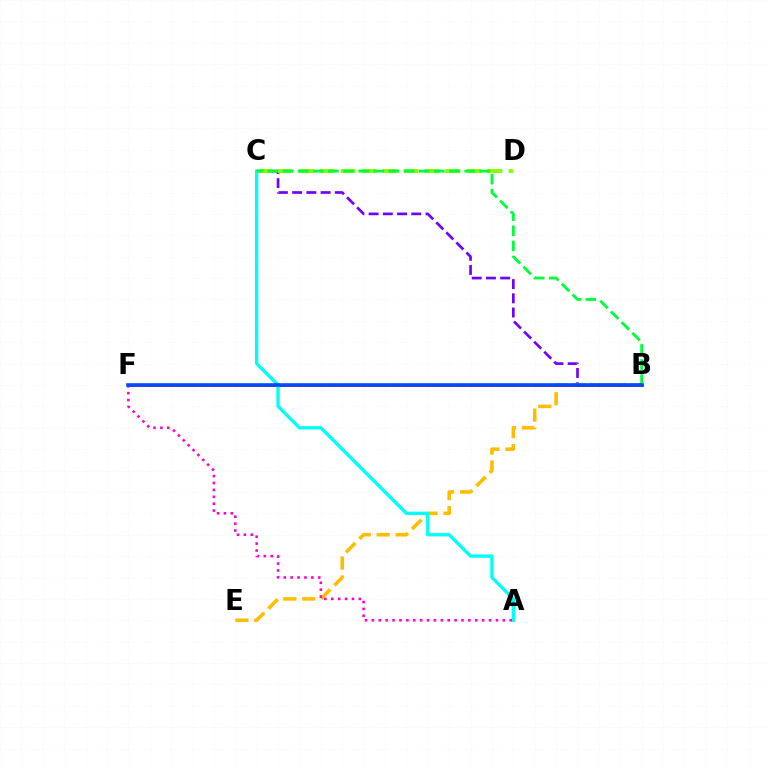{('B', 'C'): [{'color': '#7200ff', 'line_style': 'dashed', 'thickness': 1.93}, {'color': '#00ff39', 'line_style': 'dashed', 'thickness': 2.06}], ('C', 'D'): [{'color': '#84ff00', 'line_style': 'dashed', 'thickness': 2.85}], ('B', 'E'): [{'color': '#ffbd00', 'line_style': 'dashed', 'thickness': 2.57}], ('B', 'F'): [{'color': '#ff0000', 'line_style': 'solid', 'thickness': 1.9}, {'color': '#004bff', 'line_style': 'solid', 'thickness': 2.59}], ('A', 'C'): [{'color': '#00fff6', 'line_style': 'solid', 'thickness': 2.41}], ('A', 'F'): [{'color': '#ff00cf', 'line_style': 'dotted', 'thickness': 1.87}]}